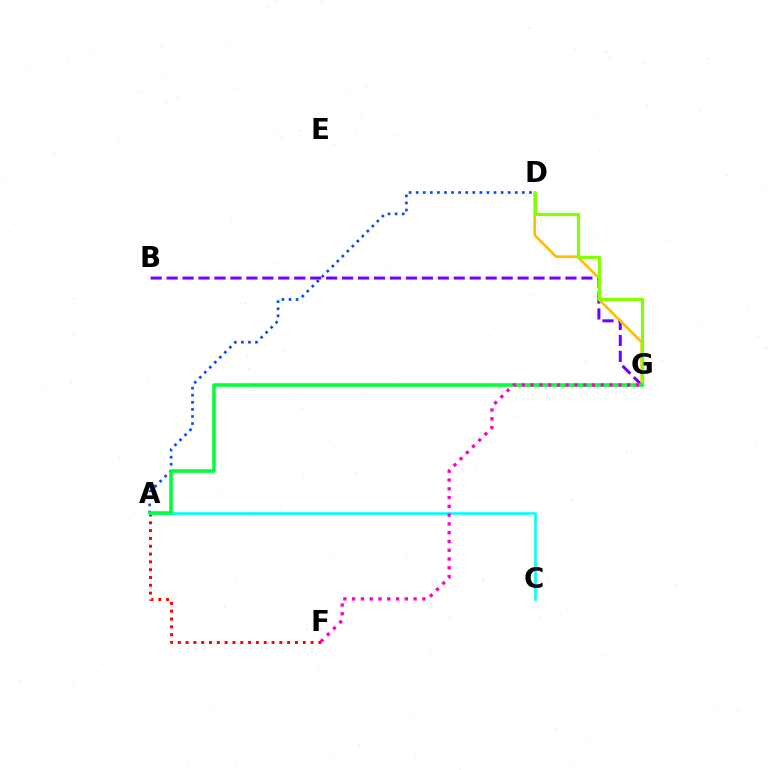{('B', 'G'): [{'color': '#7200ff', 'line_style': 'dashed', 'thickness': 2.17}], ('D', 'G'): [{'color': '#ffbd00', 'line_style': 'solid', 'thickness': 1.88}, {'color': '#84ff00', 'line_style': 'solid', 'thickness': 2.25}], ('A', 'F'): [{'color': '#ff0000', 'line_style': 'dotted', 'thickness': 2.12}], ('A', 'D'): [{'color': '#004bff', 'line_style': 'dotted', 'thickness': 1.92}], ('A', 'C'): [{'color': '#00fff6', 'line_style': 'solid', 'thickness': 1.88}], ('A', 'G'): [{'color': '#00ff39', 'line_style': 'solid', 'thickness': 2.57}], ('F', 'G'): [{'color': '#ff00cf', 'line_style': 'dotted', 'thickness': 2.38}]}